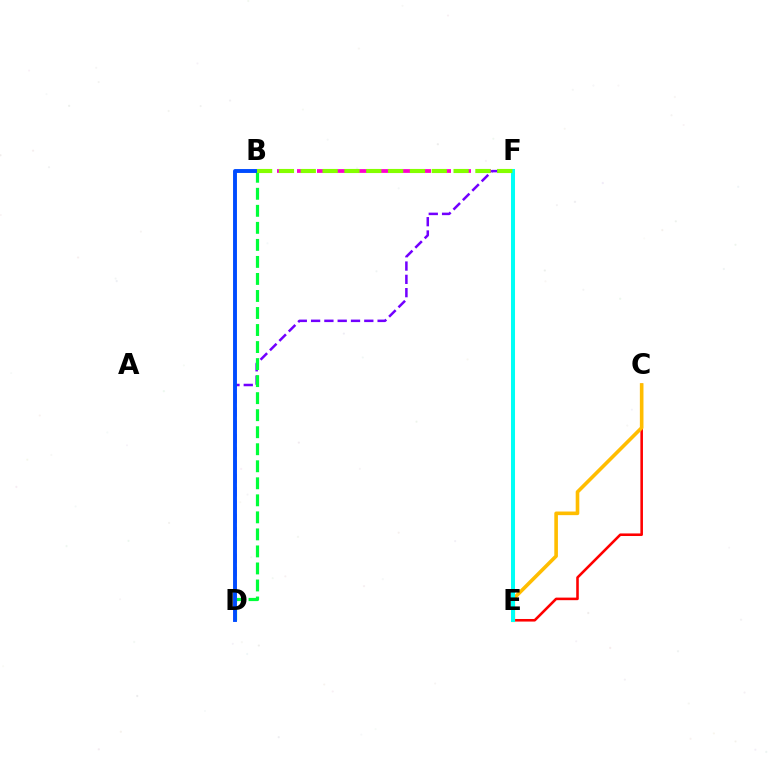{('B', 'F'): [{'color': '#ff00cf', 'line_style': 'dashed', 'thickness': 2.72}, {'color': '#84ff00', 'line_style': 'dashed', 'thickness': 2.97}], ('D', 'F'): [{'color': '#7200ff', 'line_style': 'dashed', 'thickness': 1.81}], ('C', 'E'): [{'color': '#ff0000', 'line_style': 'solid', 'thickness': 1.86}, {'color': '#ffbd00', 'line_style': 'solid', 'thickness': 2.6}], ('B', 'D'): [{'color': '#00ff39', 'line_style': 'dashed', 'thickness': 2.31}, {'color': '#004bff', 'line_style': 'solid', 'thickness': 2.81}], ('E', 'F'): [{'color': '#00fff6', 'line_style': 'solid', 'thickness': 2.89}]}